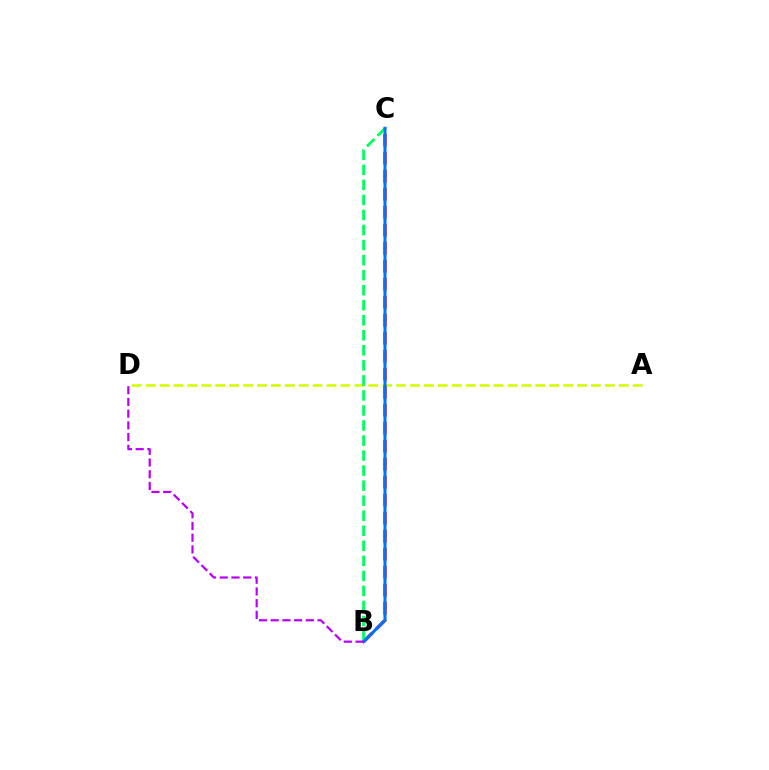{('A', 'D'): [{'color': '#d1ff00', 'line_style': 'dashed', 'thickness': 1.89}], ('B', 'C'): [{'color': '#ff0000', 'line_style': 'dashed', 'thickness': 2.44}, {'color': '#00ff5c', 'line_style': 'dashed', 'thickness': 2.04}, {'color': '#0074ff', 'line_style': 'solid', 'thickness': 2.21}], ('B', 'D'): [{'color': '#b900ff', 'line_style': 'dashed', 'thickness': 1.59}]}